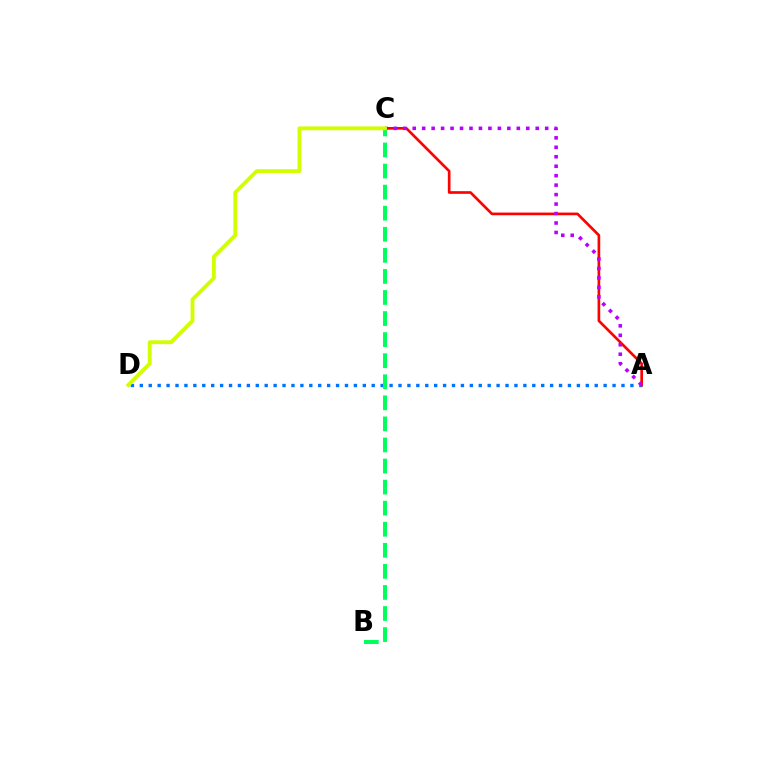{('A', 'D'): [{'color': '#0074ff', 'line_style': 'dotted', 'thickness': 2.42}], ('A', 'C'): [{'color': '#ff0000', 'line_style': 'solid', 'thickness': 1.92}, {'color': '#b900ff', 'line_style': 'dotted', 'thickness': 2.57}], ('B', 'C'): [{'color': '#00ff5c', 'line_style': 'dashed', 'thickness': 2.86}], ('C', 'D'): [{'color': '#d1ff00', 'line_style': 'solid', 'thickness': 2.77}]}